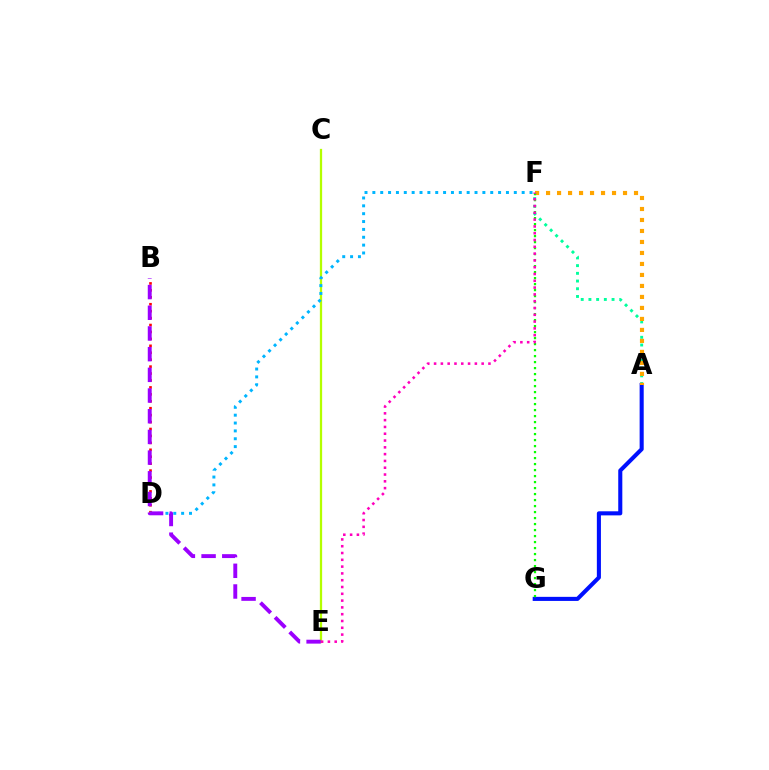{('A', 'F'): [{'color': '#00ff9d', 'line_style': 'dotted', 'thickness': 2.09}, {'color': '#ffa500', 'line_style': 'dotted', 'thickness': 2.99}], ('A', 'G'): [{'color': '#0010ff', 'line_style': 'solid', 'thickness': 2.93}], ('C', 'E'): [{'color': '#b3ff00', 'line_style': 'solid', 'thickness': 1.64}], ('B', 'D'): [{'color': '#ff0000', 'line_style': 'dotted', 'thickness': 1.88}], ('D', 'F'): [{'color': '#00b5ff', 'line_style': 'dotted', 'thickness': 2.14}], ('F', 'G'): [{'color': '#08ff00', 'line_style': 'dotted', 'thickness': 1.63}], ('E', 'F'): [{'color': '#ff00bd', 'line_style': 'dotted', 'thickness': 1.85}], ('B', 'E'): [{'color': '#9b00ff', 'line_style': 'dashed', 'thickness': 2.81}]}